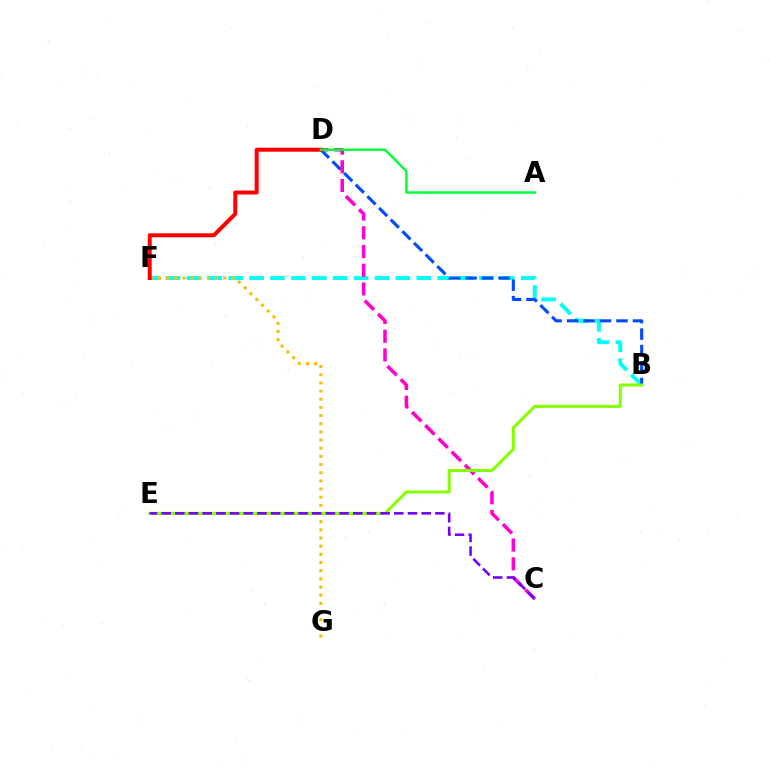{('B', 'F'): [{'color': '#00fff6', 'line_style': 'dashed', 'thickness': 2.84}], ('F', 'G'): [{'color': '#ffbd00', 'line_style': 'dotted', 'thickness': 2.22}], ('B', 'D'): [{'color': '#004bff', 'line_style': 'dashed', 'thickness': 2.24}], ('C', 'D'): [{'color': '#ff00cf', 'line_style': 'dashed', 'thickness': 2.54}], ('D', 'F'): [{'color': '#ff0000', 'line_style': 'solid', 'thickness': 2.87}], ('B', 'E'): [{'color': '#84ff00', 'line_style': 'solid', 'thickness': 2.2}], ('A', 'D'): [{'color': '#00ff39', 'line_style': 'solid', 'thickness': 1.75}], ('C', 'E'): [{'color': '#7200ff', 'line_style': 'dashed', 'thickness': 1.86}]}